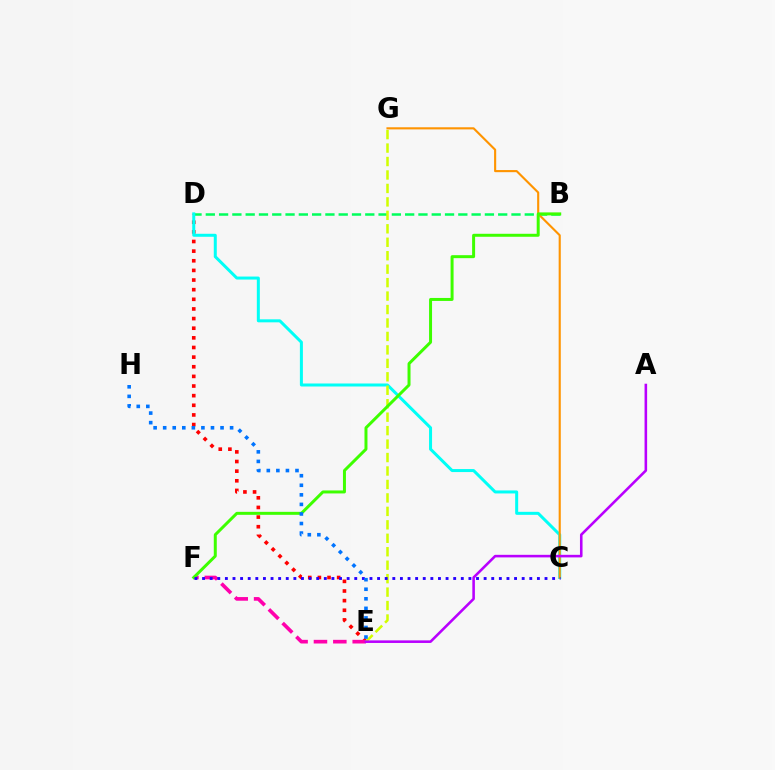{('D', 'E'): [{'color': '#ff0000', 'line_style': 'dotted', 'thickness': 2.62}], ('E', 'F'): [{'color': '#ff00ac', 'line_style': 'dashed', 'thickness': 2.63}], ('B', 'D'): [{'color': '#00ff5c', 'line_style': 'dashed', 'thickness': 1.81}], ('C', 'D'): [{'color': '#00fff6', 'line_style': 'solid', 'thickness': 2.17}], ('C', 'G'): [{'color': '#ff9400', 'line_style': 'solid', 'thickness': 1.53}], ('E', 'G'): [{'color': '#d1ff00', 'line_style': 'dashed', 'thickness': 1.83}], ('A', 'E'): [{'color': '#b900ff', 'line_style': 'solid', 'thickness': 1.86}], ('B', 'F'): [{'color': '#3dff00', 'line_style': 'solid', 'thickness': 2.15}], ('C', 'F'): [{'color': '#2500ff', 'line_style': 'dotted', 'thickness': 2.07}], ('E', 'H'): [{'color': '#0074ff', 'line_style': 'dotted', 'thickness': 2.6}]}